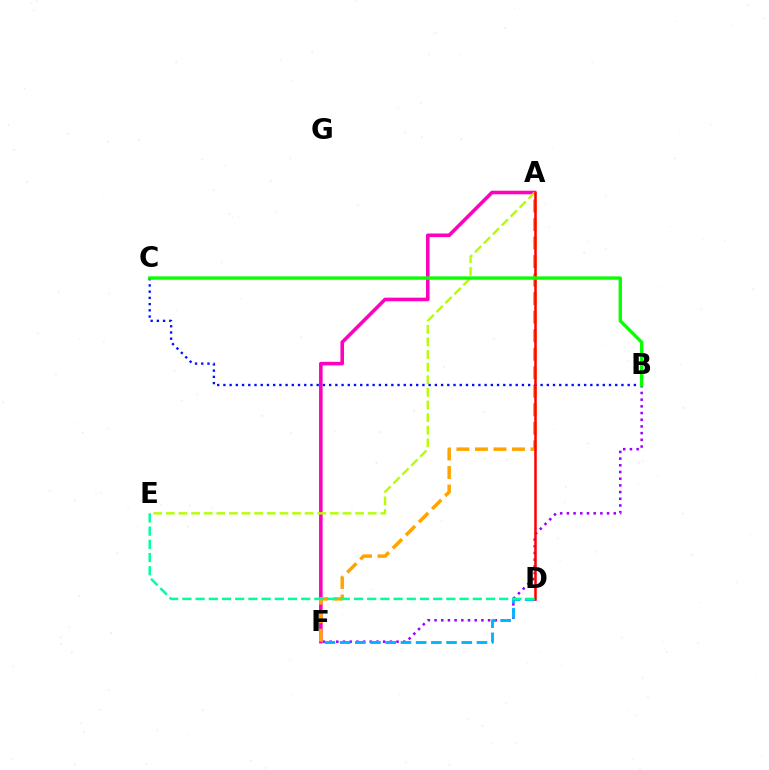{('B', 'F'): [{'color': '#9b00ff', 'line_style': 'dotted', 'thickness': 1.82}], ('A', 'F'): [{'color': '#ff00bd', 'line_style': 'solid', 'thickness': 2.58}, {'color': '#ffa500', 'line_style': 'dashed', 'thickness': 2.52}], ('A', 'E'): [{'color': '#b3ff00', 'line_style': 'dashed', 'thickness': 1.71}], ('D', 'F'): [{'color': '#00b5ff', 'line_style': 'dashed', 'thickness': 2.07}], ('B', 'C'): [{'color': '#0010ff', 'line_style': 'dotted', 'thickness': 1.69}, {'color': '#08ff00', 'line_style': 'solid', 'thickness': 2.42}], ('A', 'D'): [{'color': '#ff0000', 'line_style': 'solid', 'thickness': 1.82}], ('D', 'E'): [{'color': '#00ff9d', 'line_style': 'dashed', 'thickness': 1.79}]}